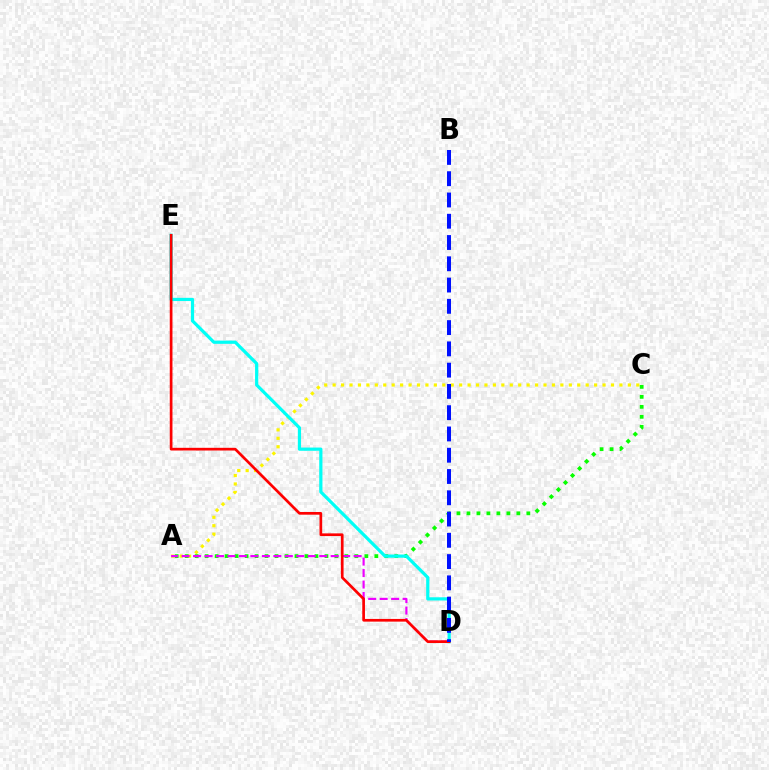{('A', 'C'): [{'color': '#fcf500', 'line_style': 'dotted', 'thickness': 2.29}, {'color': '#08ff00', 'line_style': 'dotted', 'thickness': 2.71}], ('A', 'D'): [{'color': '#ee00ff', 'line_style': 'dashed', 'thickness': 1.56}], ('D', 'E'): [{'color': '#00fff6', 'line_style': 'solid', 'thickness': 2.31}, {'color': '#ff0000', 'line_style': 'solid', 'thickness': 1.94}], ('B', 'D'): [{'color': '#0010ff', 'line_style': 'dashed', 'thickness': 2.89}]}